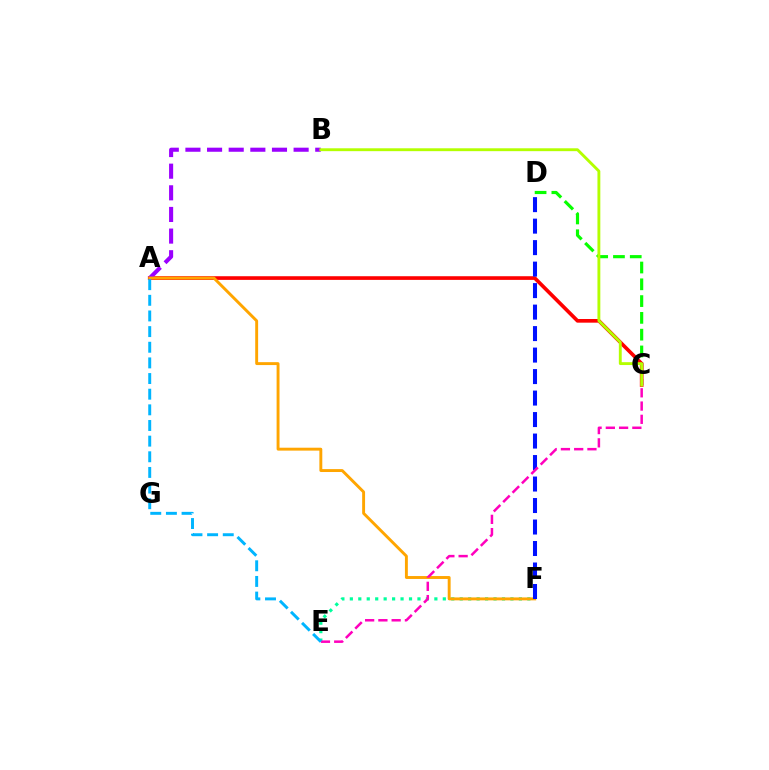{('C', 'D'): [{'color': '#08ff00', 'line_style': 'dashed', 'thickness': 2.28}], ('A', 'C'): [{'color': '#ff0000', 'line_style': 'solid', 'thickness': 2.64}], ('A', 'B'): [{'color': '#9b00ff', 'line_style': 'dashed', 'thickness': 2.94}], ('E', 'F'): [{'color': '#00ff9d', 'line_style': 'dotted', 'thickness': 2.3}], ('B', 'C'): [{'color': '#b3ff00', 'line_style': 'solid', 'thickness': 2.07}], ('A', 'F'): [{'color': '#ffa500', 'line_style': 'solid', 'thickness': 2.1}], ('D', 'F'): [{'color': '#0010ff', 'line_style': 'dashed', 'thickness': 2.92}], ('C', 'E'): [{'color': '#ff00bd', 'line_style': 'dashed', 'thickness': 1.8}], ('A', 'E'): [{'color': '#00b5ff', 'line_style': 'dashed', 'thickness': 2.13}]}